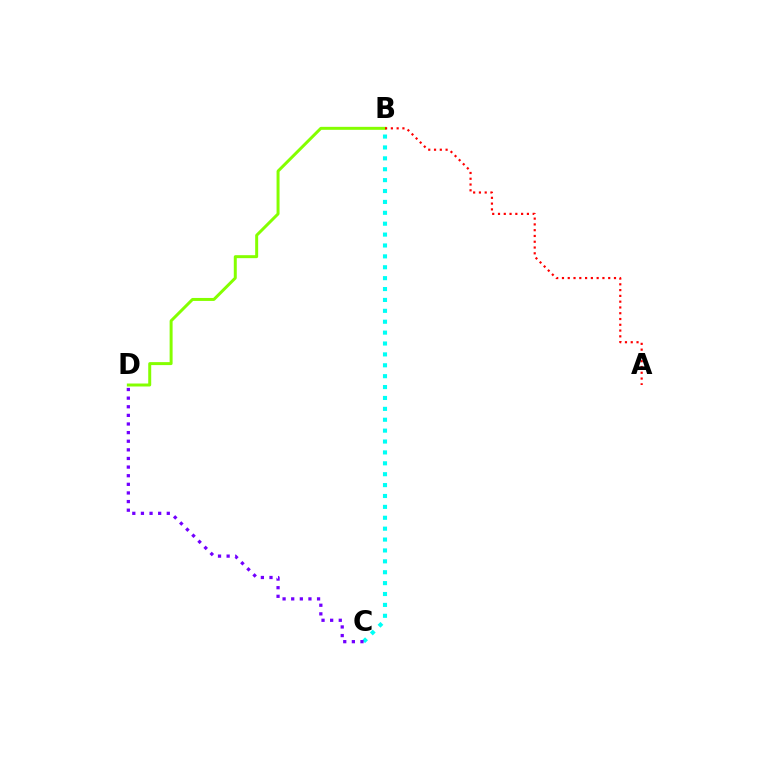{('B', 'D'): [{'color': '#84ff00', 'line_style': 'solid', 'thickness': 2.14}], ('B', 'C'): [{'color': '#00fff6', 'line_style': 'dotted', 'thickness': 2.96}], ('C', 'D'): [{'color': '#7200ff', 'line_style': 'dotted', 'thickness': 2.34}], ('A', 'B'): [{'color': '#ff0000', 'line_style': 'dotted', 'thickness': 1.57}]}